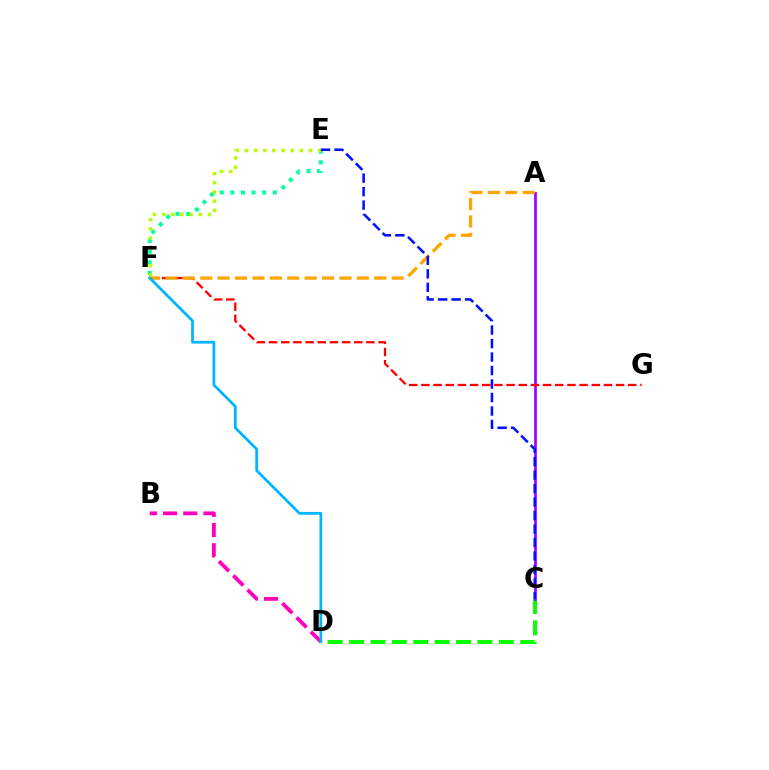{('C', 'D'): [{'color': '#08ff00', 'line_style': 'dashed', 'thickness': 2.91}], ('A', 'C'): [{'color': '#9b00ff', 'line_style': 'solid', 'thickness': 1.93}], ('E', 'F'): [{'color': '#00ff9d', 'line_style': 'dotted', 'thickness': 2.88}, {'color': '#b3ff00', 'line_style': 'dotted', 'thickness': 2.49}], ('F', 'G'): [{'color': '#ff0000', 'line_style': 'dashed', 'thickness': 1.65}], ('A', 'F'): [{'color': '#ffa500', 'line_style': 'dashed', 'thickness': 2.36}], ('B', 'D'): [{'color': '#ff00bd', 'line_style': 'dashed', 'thickness': 2.74}], ('C', 'E'): [{'color': '#0010ff', 'line_style': 'dashed', 'thickness': 1.83}], ('D', 'F'): [{'color': '#00b5ff', 'line_style': 'solid', 'thickness': 1.99}]}